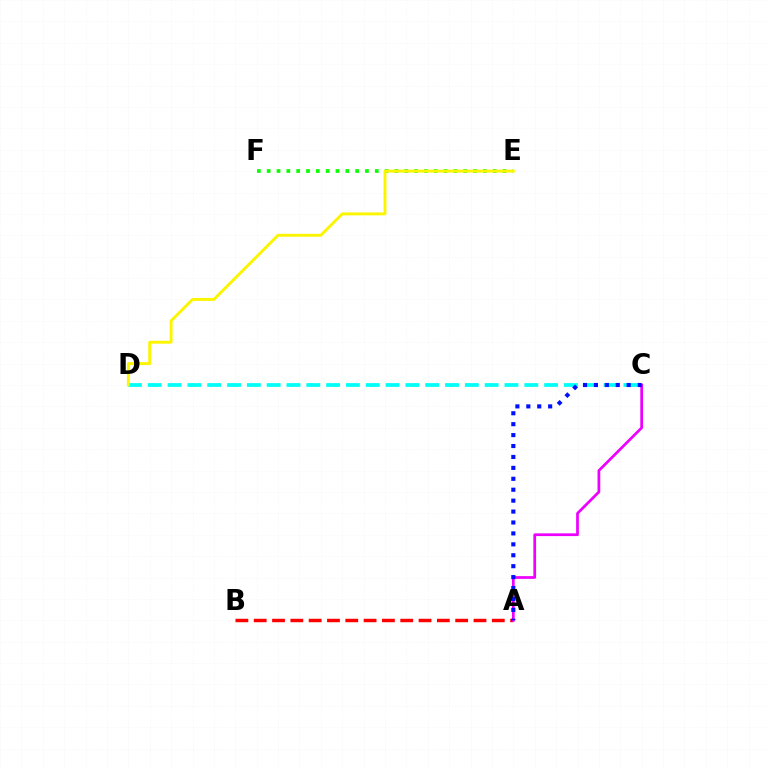{('E', 'F'): [{'color': '#08ff00', 'line_style': 'dotted', 'thickness': 2.67}], ('C', 'D'): [{'color': '#00fff6', 'line_style': 'dashed', 'thickness': 2.69}], ('D', 'E'): [{'color': '#fcf500', 'line_style': 'solid', 'thickness': 2.1}], ('A', 'B'): [{'color': '#ff0000', 'line_style': 'dashed', 'thickness': 2.49}], ('A', 'C'): [{'color': '#ee00ff', 'line_style': 'solid', 'thickness': 1.96}, {'color': '#0010ff', 'line_style': 'dotted', 'thickness': 2.97}]}